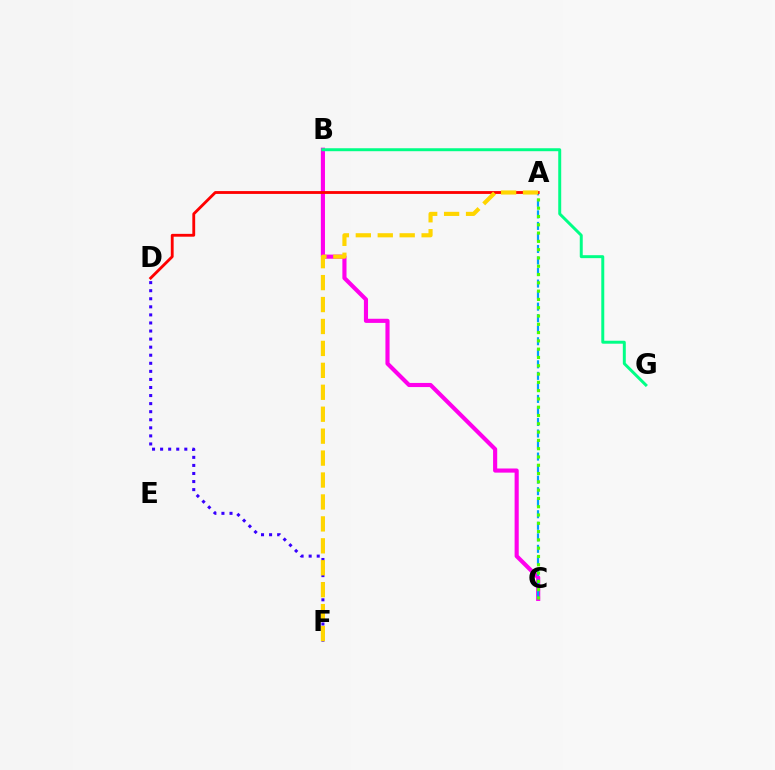{('B', 'C'): [{'color': '#ff00ed', 'line_style': 'solid', 'thickness': 2.97}], ('A', 'C'): [{'color': '#009eff', 'line_style': 'dashed', 'thickness': 1.57}, {'color': '#4fff00', 'line_style': 'dotted', 'thickness': 2.25}], ('D', 'F'): [{'color': '#3700ff', 'line_style': 'dotted', 'thickness': 2.19}], ('A', 'D'): [{'color': '#ff0000', 'line_style': 'solid', 'thickness': 2.04}], ('B', 'G'): [{'color': '#00ff86', 'line_style': 'solid', 'thickness': 2.13}], ('A', 'F'): [{'color': '#ffd500', 'line_style': 'dashed', 'thickness': 2.98}]}